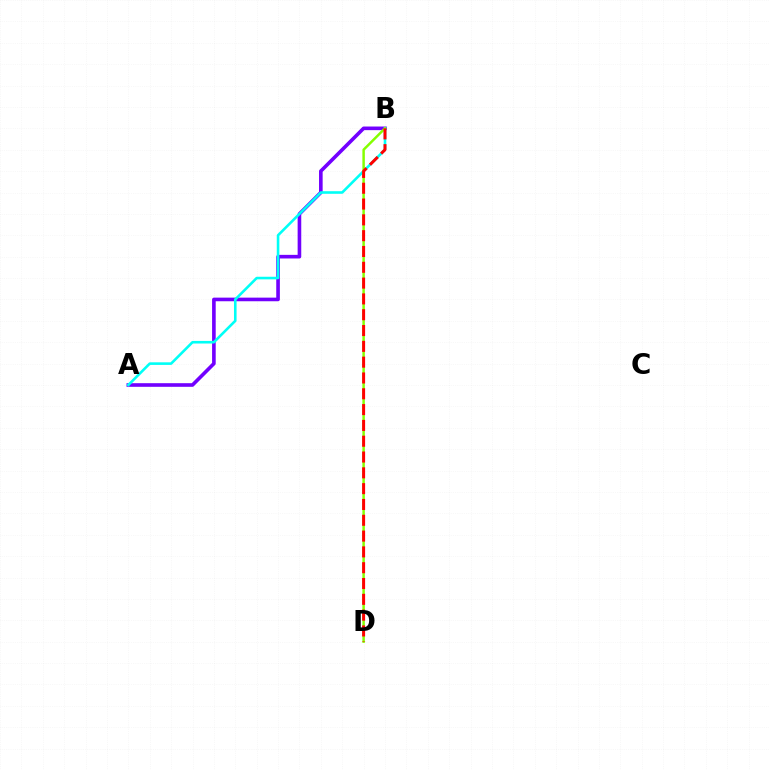{('A', 'B'): [{'color': '#7200ff', 'line_style': 'solid', 'thickness': 2.61}, {'color': '#00fff6', 'line_style': 'solid', 'thickness': 1.87}], ('B', 'D'): [{'color': '#84ff00', 'line_style': 'solid', 'thickness': 1.78}, {'color': '#ff0000', 'line_style': 'dashed', 'thickness': 2.15}]}